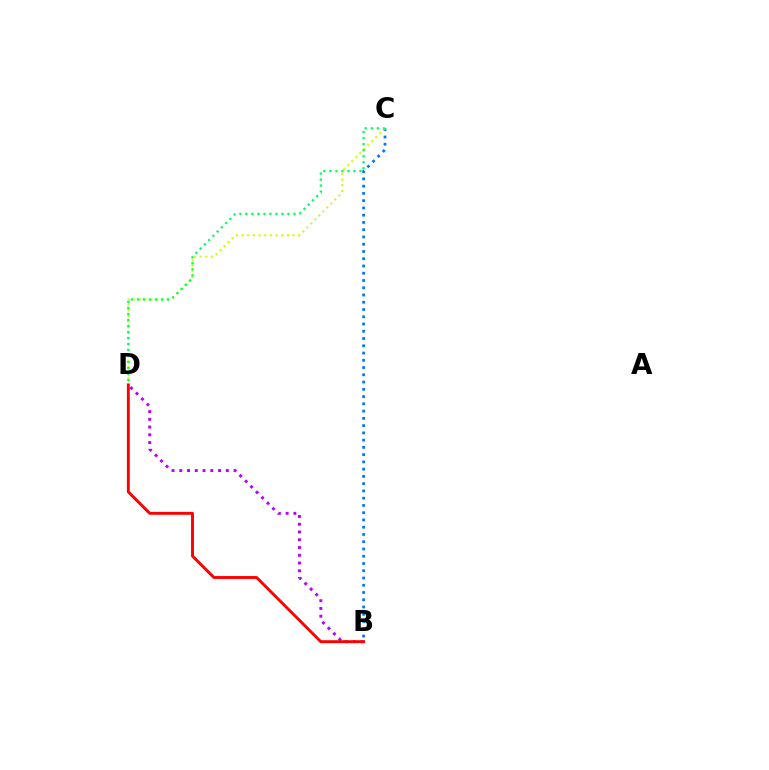{('B', 'D'): [{'color': '#b900ff', 'line_style': 'dotted', 'thickness': 2.11}, {'color': '#ff0000', 'line_style': 'solid', 'thickness': 2.09}], ('B', 'C'): [{'color': '#0074ff', 'line_style': 'dotted', 'thickness': 1.97}], ('C', 'D'): [{'color': '#d1ff00', 'line_style': 'dotted', 'thickness': 1.54}, {'color': '#00ff5c', 'line_style': 'dotted', 'thickness': 1.63}]}